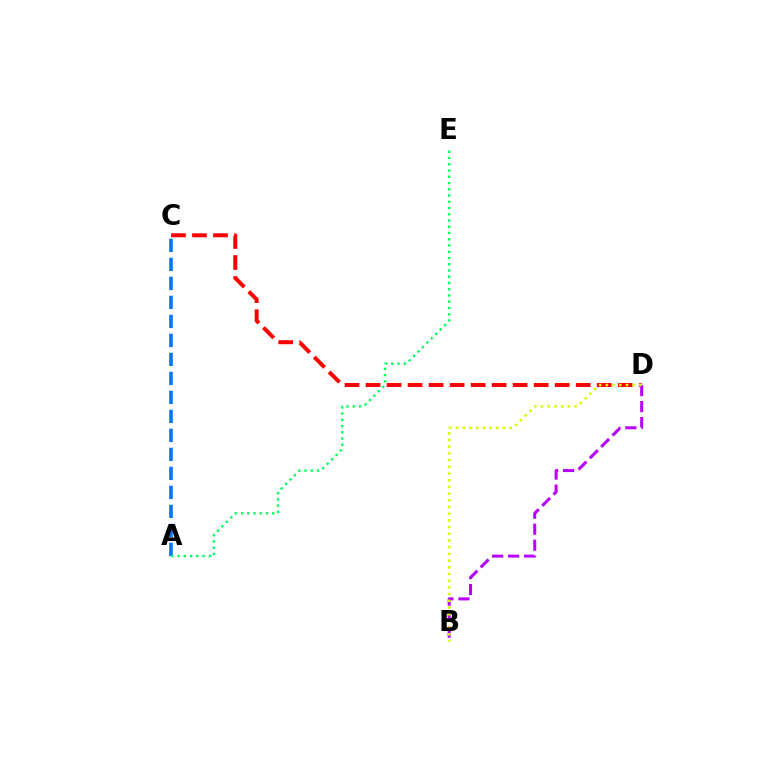{('C', 'D'): [{'color': '#ff0000', 'line_style': 'dashed', 'thickness': 2.85}], ('A', 'C'): [{'color': '#0074ff', 'line_style': 'dashed', 'thickness': 2.58}], ('A', 'E'): [{'color': '#00ff5c', 'line_style': 'dotted', 'thickness': 1.7}], ('B', 'D'): [{'color': '#b900ff', 'line_style': 'dashed', 'thickness': 2.17}, {'color': '#d1ff00', 'line_style': 'dotted', 'thickness': 1.82}]}